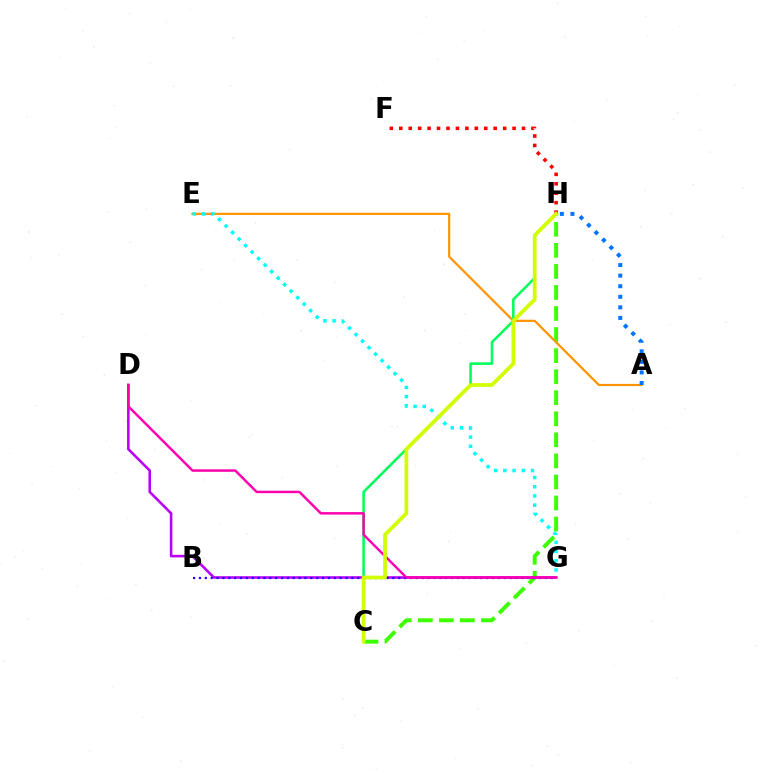{('C', 'H'): [{'color': '#3dff00', 'line_style': 'dashed', 'thickness': 2.86}, {'color': '#00ff5c', 'line_style': 'solid', 'thickness': 1.84}, {'color': '#d1ff00', 'line_style': 'solid', 'thickness': 2.7}], ('A', 'E'): [{'color': '#ff9400', 'line_style': 'solid', 'thickness': 1.59}], ('D', 'G'): [{'color': '#b900ff', 'line_style': 'solid', 'thickness': 1.86}, {'color': '#ff00ac', 'line_style': 'solid', 'thickness': 1.78}], ('B', 'G'): [{'color': '#2500ff', 'line_style': 'dotted', 'thickness': 1.59}], ('A', 'H'): [{'color': '#0074ff', 'line_style': 'dotted', 'thickness': 2.87}], ('E', 'G'): [{'color': '#00fff6', 'line_style': 'dotted', 'thickness': 2.5}], ('F', 'H'): [{'color': '#ff0000', 'line_style': 'dotted', 'thickness': 2.56}]}